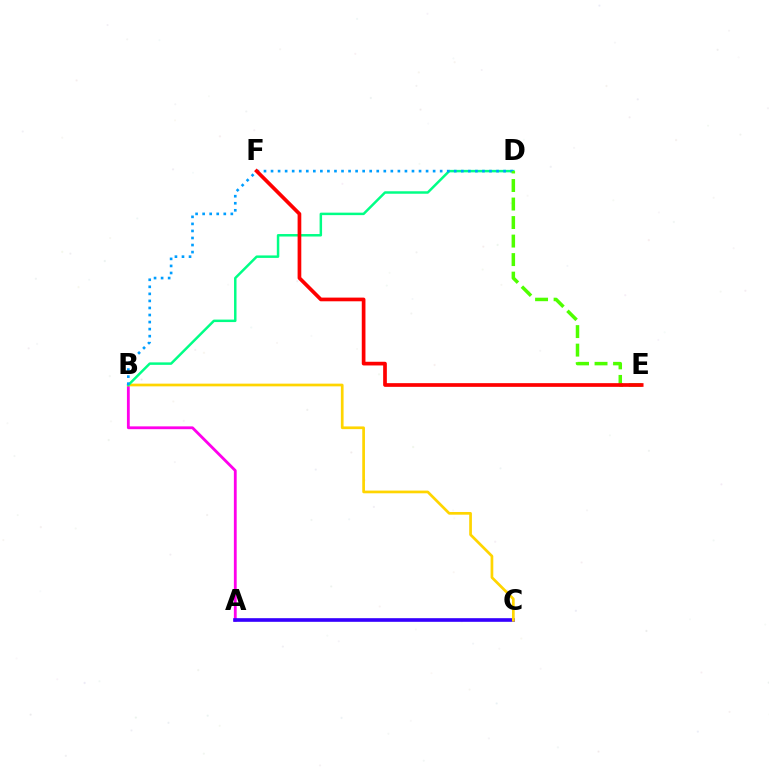{('A', 'B'): [{'color': '#ff00ed', 'line_style': 'solid', 'thickness': 2.03}], ('A', 'C'): [{'color': '#3700ff', 'line_style': 'solid', 'thickness': 2.62}], ('B', 'C'): [{'color': '#ffd500', 'line_style': 'solid', 'thickness': 1.95}], ('B', 'D'): [{'color': '#00ff86', 'line_style': 'solid', 'thickness': 1.79}, {'color': '#009eff', 'line_style': 'dotted', 'thickness': 1.91}], ('D', 'E'): [{'color': '#4fff00', 'line_style': 'dashed', 'thickness': 2.52}], ('E', 'F'): [{'color': '#ff0000', 'line_style': 'solid', 'thickness': 2.66}]}